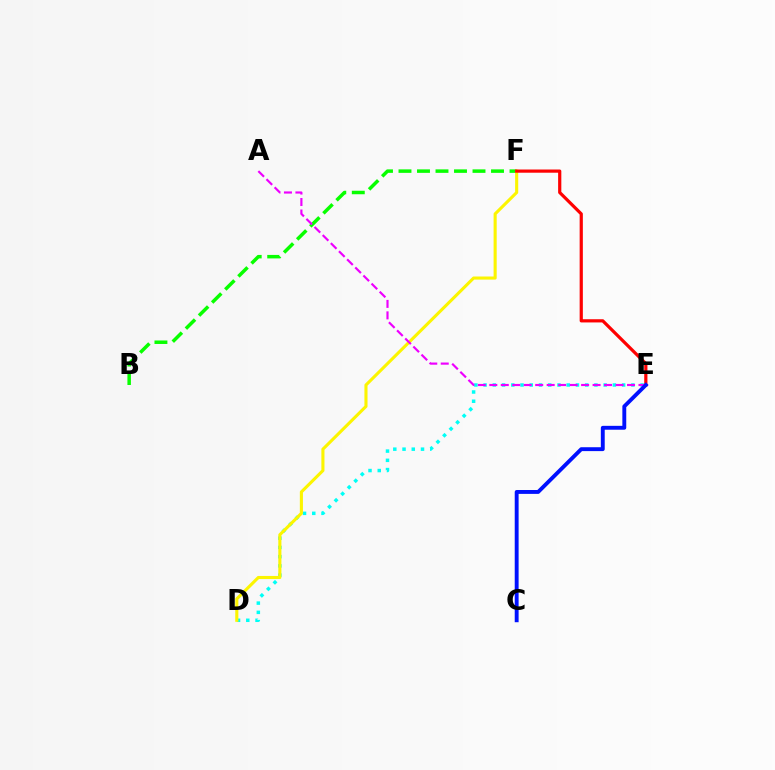{('B', 'F'): [{'color': '#08ff00', 'line_style': 'dashed', 'thickness': 2.51}], ('D', 'E'): [{'color': '#00fff6', 'line_style': 'dotted', 'thickness': 2.51}], ('D', 'F'): [{'color': '#fcf500', 'line_style': 'solid', 'thickness': 2.23}], ('E', 'F'): [{'color': '#ff0000', 'line_style': 'solid', 'thickness': 2.3}], ('A', 'E'): [{'color': '#ee00ff', 'line_style': 'dashed', 'thickness': 1.56}], ('C', 'E'): [{'color': '#0010ff', 'line_style': 'solid', 'thickness': 2.8}]}